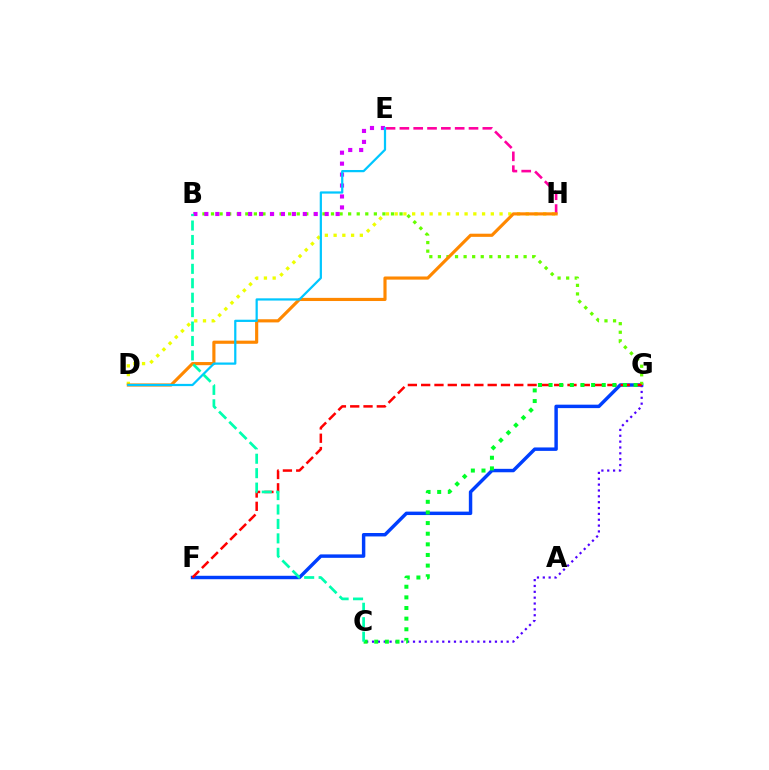{('F', 'G'): [{'color': '#003fff', 'line_style': 'solid', 'thickness': 2.48}, {'color': '#ff0000', 'line_style': 'dashed', 'thickness': 1.81}], ('C', 'G'): [{'color': '#4f00ff', 'line_style': 'dotted', 'thickness': 1.59}, {'color': '#00ff27', 'line_style': 'dotted', 'thickness': 2.89}], ('B', 'G'): [{'color': '#66ff00', 'line_style': 'dotted', 'thickness': 2.33}], ('E', 'H'): [{'color': '#ff00a0', 'line_style': 'dashed', 'thickness': 1.88}], ('D', 'H'): [{'color': '#eeff00', 'line_style': 'dotted', 'thickness': 2.37}, {'color': '#ff8800', 'line_style': 'solid', 'thickness': 2.27}], ('B', 'E'): [{'color': '#d600ff', 'line_style': 'dotted', 'thickness': 2.97}], ('D', 'E'): [{'color': '#00c7ff', 'line_style': 'solid', 'thickness': 1.61}], ('B', 'C'): [{'color': '#00ffaf', 'line_style': 'dashed', 'thickness': 1.96}]}